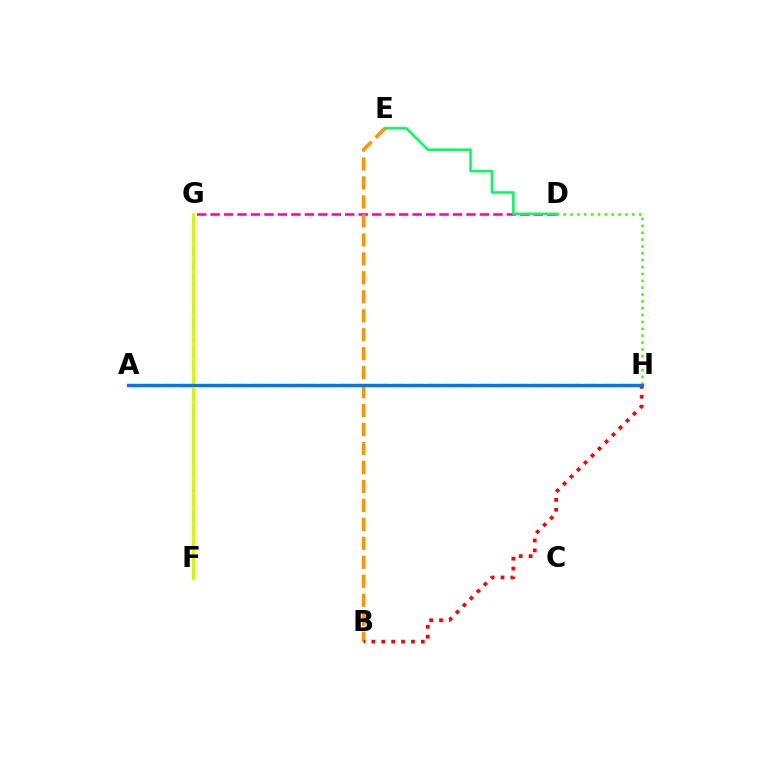{('D', 'H'): [{'color': '#3dff00', 'line_style': 'dotted', 'thickness': 1.87}], ('D', 'G'): [{'color': '#ff00ac', 'line_style': 'dashed', 'thickness': 1.83}], ('F', 'G'): [{'color': '#b900ff', 'line_style': 'dashed', 'thickness': 2.0}, {'color': '#2500ff', 'line_style': 'dotted', 'thickness': 1.95}, {'color': '#d1ff00', 'line_style': 'solid', 'thickness': 2.11}], ('D', 'E'): [{'color': '#00ff5c', 'line_style': 'solid', 'thickness': 1.84}], ('A', 'H'): [{'color': '#00fff6', 'line_style': 'dashed', 'thickness': 2.39}, {'color': '#0074ff', 'line_style': 'solid', 'thickness': 2.39}], ('B', 'E'): [{'color': '#ff9400', 'line_style': 'dashed', 'thickness': 2.58}], ('B', 'H'): [{'color': '#ff0000', 'line_style': 'dotted', 'thickness': 2.69}]}